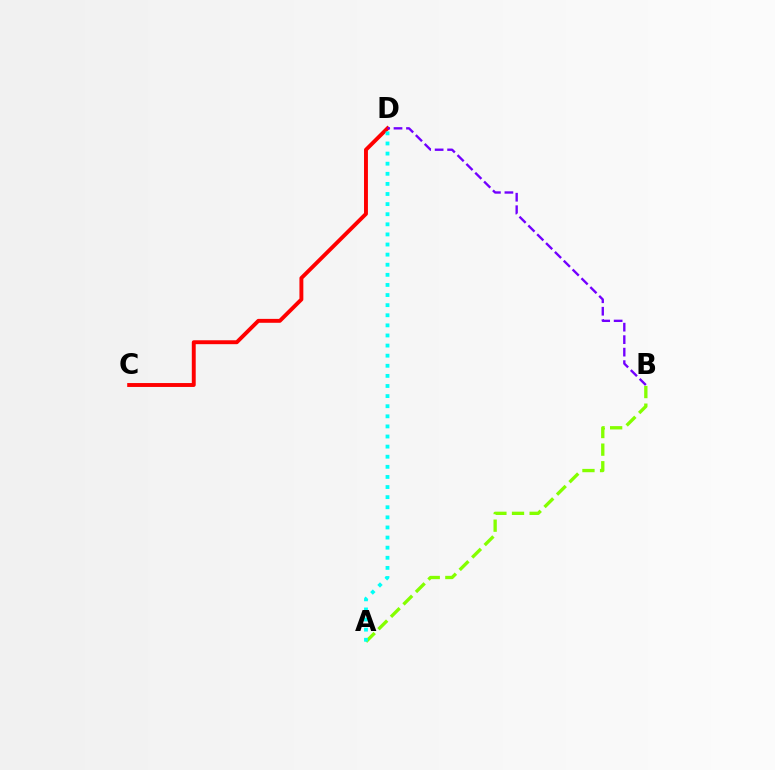{('C', 'D'): [{'color': '#ff0000', 'line_style': 'solid', 'thickness': 2.81}], ('A', 'B'): [{'color': '#84ff00', 'line_style': 'dashed', 'thickness': 2.39}], ('A', 'D'): [{'color': '#00fff6', 'line_style': 'dotted', 'thickness': 2.75}], ('B', 'D'): [{'color': '#7200ff', 'line_style': 'dashed', 'thickness': 1.7}]}